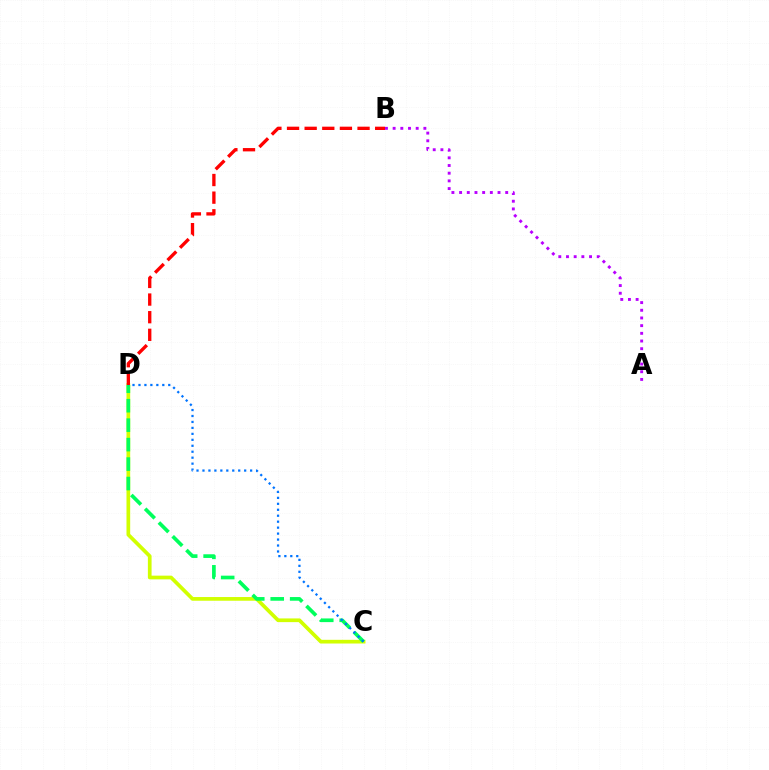{('C', 'D'): [{'color': '#d1ff00', 'line_style': 'solid', 'thickness': 2.66}, {'color': '#00ff5c', 'line_style': 'dashed', 'thickness': 2.64}, {'color': '#0074ff', 'line_style': 'dotted', 'thickness': 1.62}], ('A', 'B'): [{'color': '#b900ff', 'line_style': 'dotted', 'thickness': 2.09}], ('B', 'D'): [{'color': '#ff0000', 'line_style': 'dashed', 'thickness': 2.39}]}